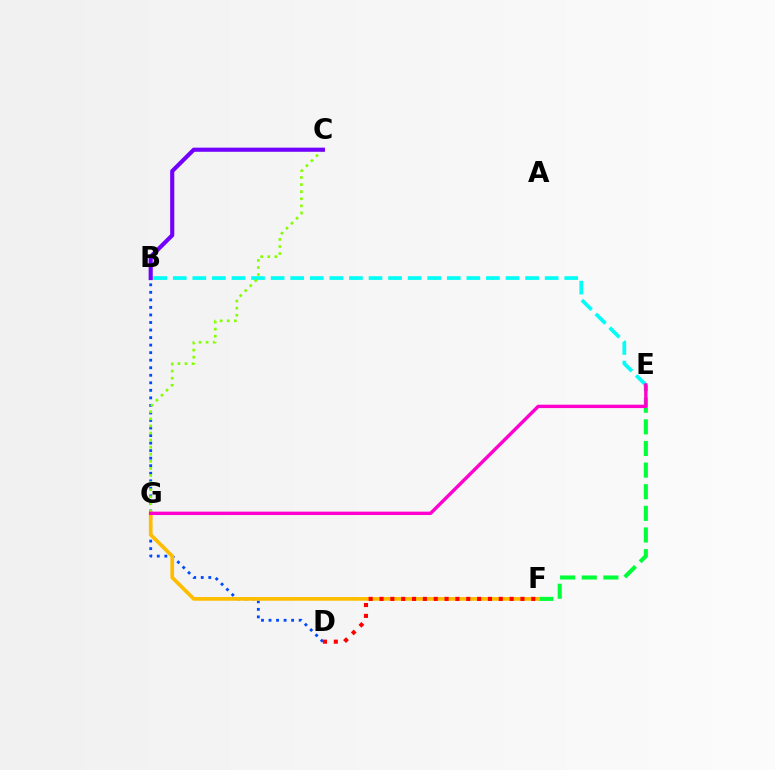{('B', 'E'): [{'color': '#00fff6', 'line_style': 'dashed', 'thickness': 2.66}], ('B', 'D'): [{'color': '#004bff', 'line_style': 'dotted', 'thickness': 2.05}], ('C', 'G'): [{'color': '#84ff00', 'line_style': 'dotted', 'thickness': 1.93}], ('E', 'F'): [{'color': '#00ff39', 'line_style': 'dashed', 'thickness': 2.94}], ('B', 'C'): [{'color': '#7200ff', 'line_style': 'solid', 'thickness': 2.97}], ('F', 'G'): [{'color': '#ffbd00', 'line_style': 'solid', 'thickness': 2.68}], ('D', 'F'): [{'color': '#ff0000', 'line_style': 'dotted', 'thickness': 2.95}], ('E', 'G'): [{'color': '#ff00cf', 'line_style': 'solid', 'thickness': 2.44}]}